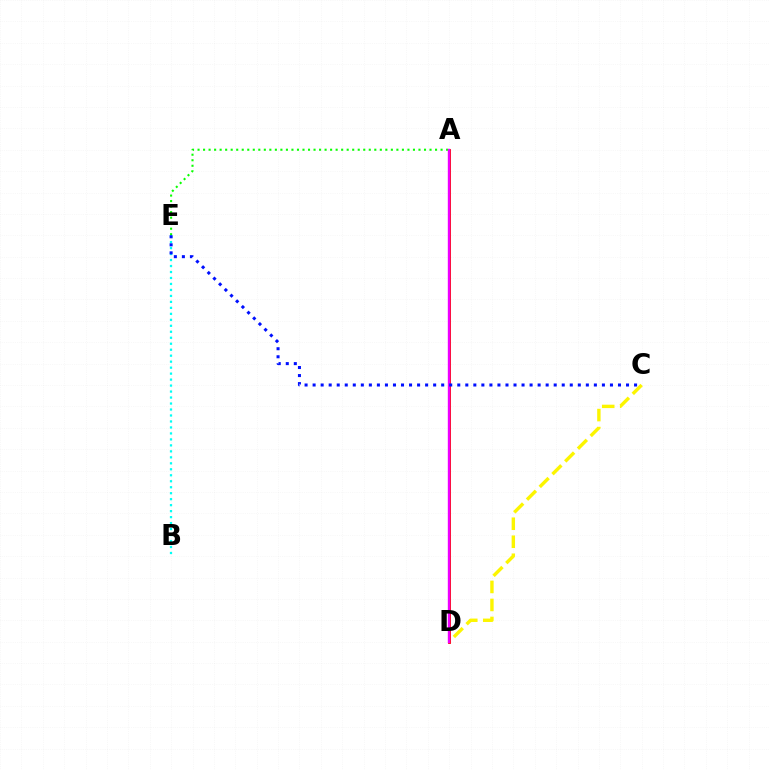{('B', 'E'): [{'color': '#00fff6', 'line_style': 'dotted', 'thickness': 1.62}], ('C', 'D'): [{'color': '#fcf500', 'line_style': 'dashed', 'thickness': 2.45}], ('A', 'E'): [{'color': '#08ff00', 'line_style': 'dotted', 'thickness': 1.5}], ('A', 'D'): [{'color': '#ff0000', 'line_style': 'solid', 'thickness': 2.03}, {'color': '#ee00ff', 'line_style': 'solid', 'thickness': 1.71}], ('C', 'E'): [{'color': '#0010ff', 'line_style': 'dotted', 'thickness': 2.18}]}